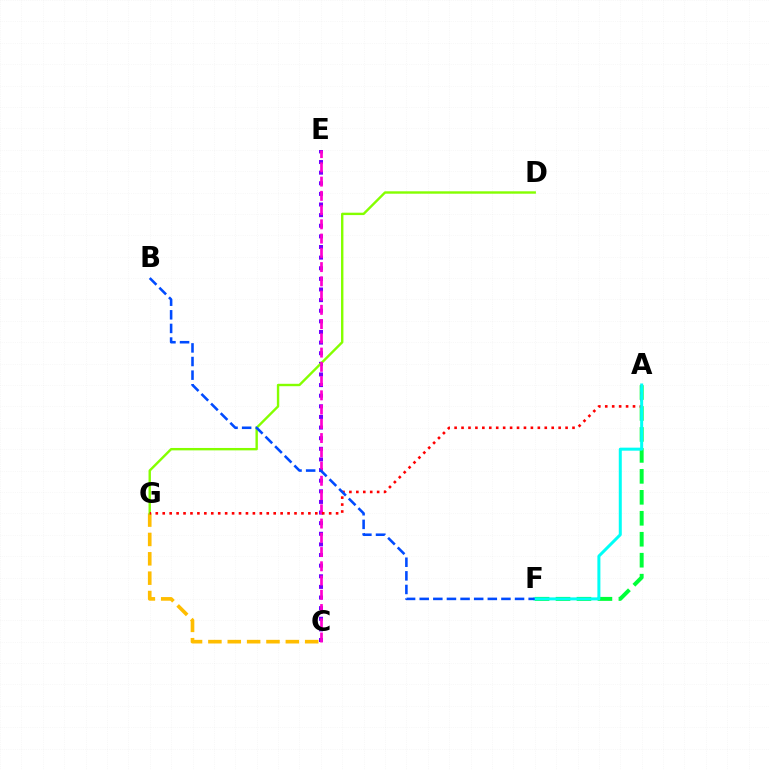{('C', 'G'): [{'color': '#ffbd00', 'line_style': 'dashed', 'thickness': 2.63}], ('C', 'E'): [{'color': '#7200ff', 'line_style': 'dotted', 'thickness': 2.89}, {'color': '#ff00cf', 'line_style': 'dashed', 'thickness': 1.94}], ('D', 'G'): [{'color': '#84ff00', 'line_style': 'solid', 'thickness': 1.72}], ('A', 'F'): [{'color': '#00ff39', 'line_style': 'dashed', 'thickness': 2.85}, {'color': '#00fff6', 'line_style': 'solid', 'thickness': 2.17}], ('A', 'G'): [{'color': '#ff0000', 'line_style': 'dotted', 'thickness': 1.88}], ('B', 'F'): [{'color': '#004bff', 'line_style': 'dashed', 'thickness': 1.85}]}